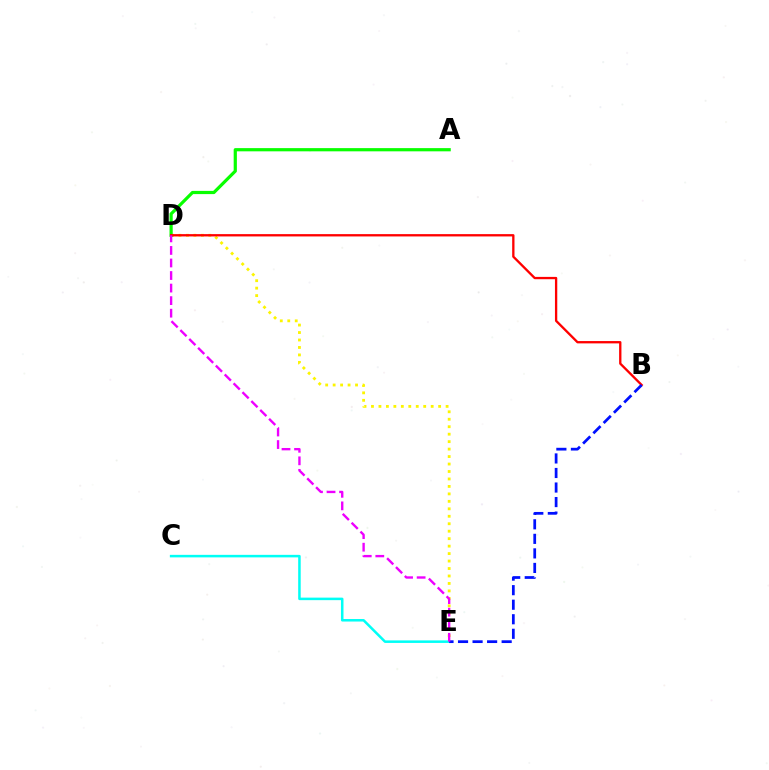{('D', 'E'): [{'color': '#fcf500', 'line_style': 'dotted', 'thickness': 2.03}, {'color': '#ee00ff', 'line_style': 'dashed', 'thickness': 1.7}], ('A', 'D'): [{'color': '#08ff00', 'line_style': 'solid', 'thickness': 2.31}], ('C', 'E'): [{'color': '#00fff6', 'line_style': 'solid', 'thickness': 1.82}], ('B', 'D'): [{'color': '#ff0000', 'line_style': 'solid', 'thickness': 1.67}], ('B', 'E'): [{'color': '#0010ff', 'line_style': 'dashed', 'thickness': 1.98}]}